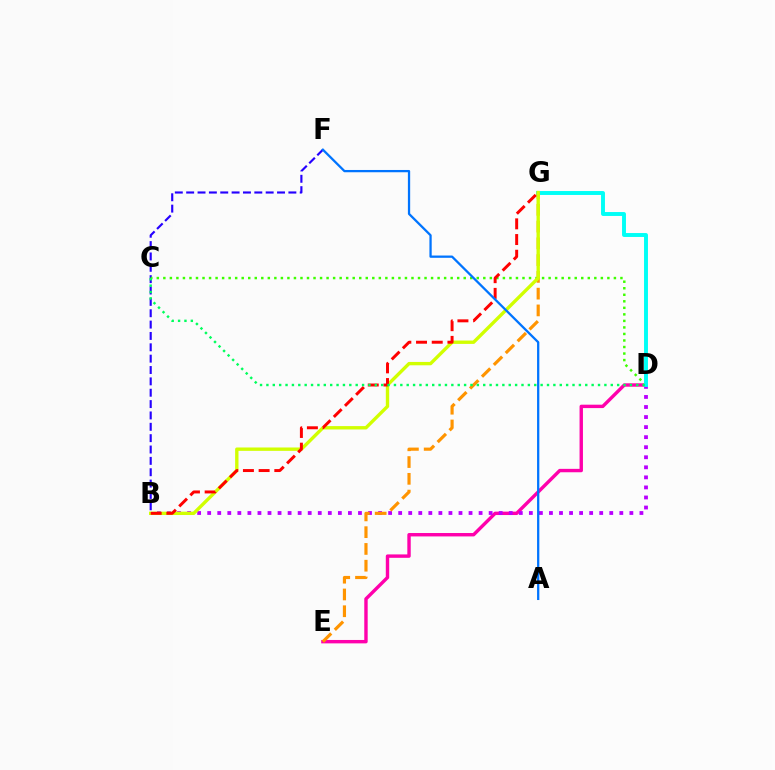{('D', 'E'): [{'color': '#ff00ac', 'line_style': 'solid', 'thickness': 2.45}], ('B', 'F'): [{'color': '#2500ff', 'line_style': 'dashed', 'thickness': 1.54}], ('B', 'D'): [{'color': '#b900ff', 'line_style': 'dotted', 'thickness': 2.73}], ('C', 'D'): [{'color': '#3dff00', 'line_style': 'dotted', 'thickness': 1.77}, {'color': '#00ff5c', 'line_style': 'dotted', 'thickness': 1.73}], ('D', 'G'): [{'color': '#00fff6', 'line_style': 'solid', 'thickness': 2.82}], ('E', 'G'): [{'color': '#ff9400', 'line_style': 'dashed', 'thickness': 2.28}], ('B', 'G'): [{'color': '#d1ff00', 'line_style': 'solid', 'thickness': 2.42}, {'color': '#ff0000', 'line_style': 'dashed', 'thickness': 2.13}], ('A', 'F'): [{'color': '#0074ff', 'line_style': 'solid', 'thickness': 1.64}]}